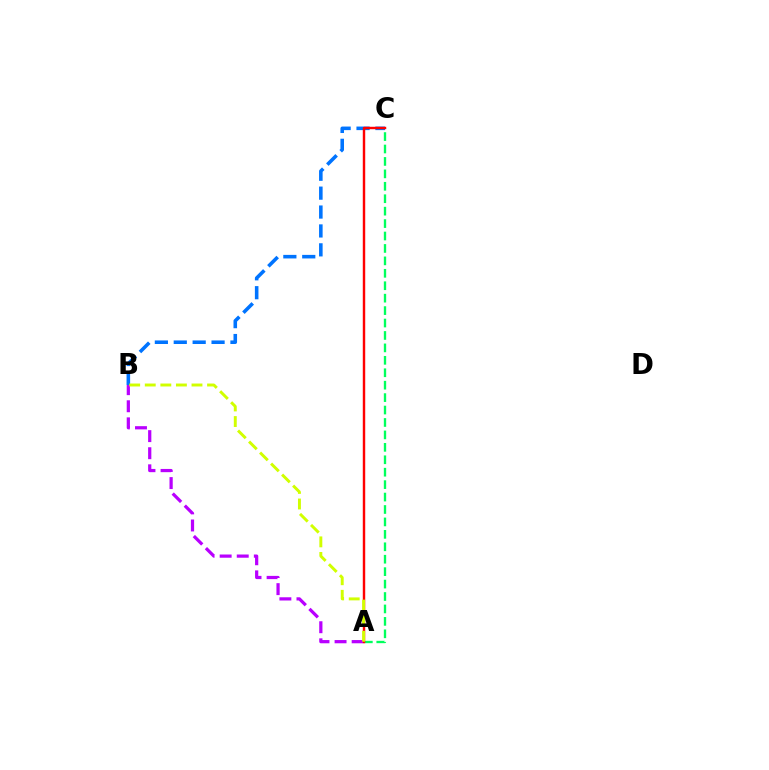{('A', 'C'): [{'color': '#00ff5c', 'line_style': 'dashed', 'thickness': 1.69}, {'color': '#ff0000', 'line_style': 'solid', 'thickness': 1.75}], ('A', 'B'): [{'color': '#b900ff', 'line_style': 'dashed', 'thickness': 2.32}, {'color': '#d1ff00', 'line_style': 'dashed', 'thickness': 2.12}], ('B', 'C'): [{'color': '#0074ff', 'line_style': 'dashed', 'thickness': 2.57}]}